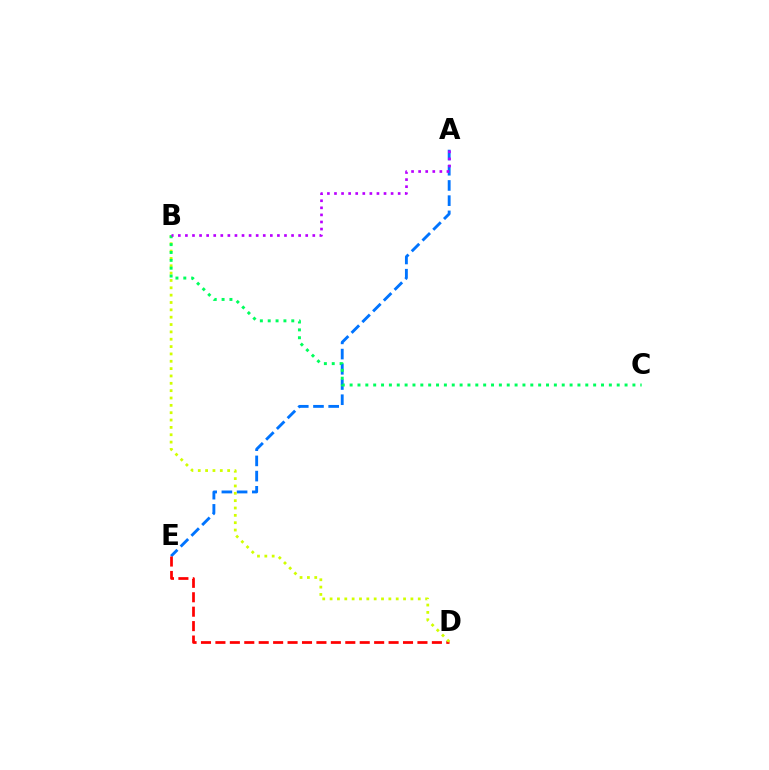{('A', 'E'): [{'color': '#0074ff', 'line_style': 'dashed', 'thickness': 2.07}], ('D', 'E'): [{'color': '#ff0000', 'line_style': 'dashed', 'thickness': 1.96}], ('B', 'D'): [{'color': '#d1ff00', 'line_style': 'dotted', 'thickness': 2.0}], ('B', 'C'): [{'color': '#00ff5c', 'line_style': 'dotted', 'thickness': 2.13}], ('A', 'B'): [{'color': '#b900ff', 'line_style': 'dotted', 'thickness': 1.92}]}